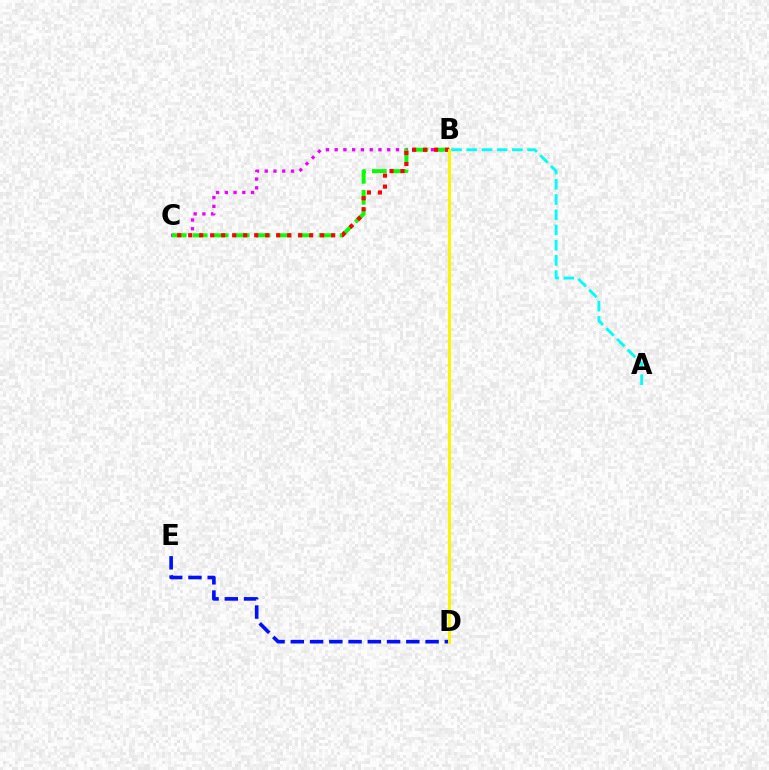{('B', 'C'): [{'color': '#ee00ff', 'line_style': 'dotted', 'thickness': 2.38}, {'color': '#08ff00', 'line_style': 'dashed', 'thickness': 2.85}, {'color': '#ff0000', 'line_style': 'dotted', 'thickness': 2.99}], ('A', 'B'): [{'color': '#00fff6', 'line_style': 'dashed', 'thickness': 2.07}], ('D', 'E'): [{'color': '#0010ff', 'line_style': 'dashed', 'thickness': 2.62}], ('B', 'D'): [{'color': '#fcf500', 'line_style': 'solid', 'thickness': 2.13}]}